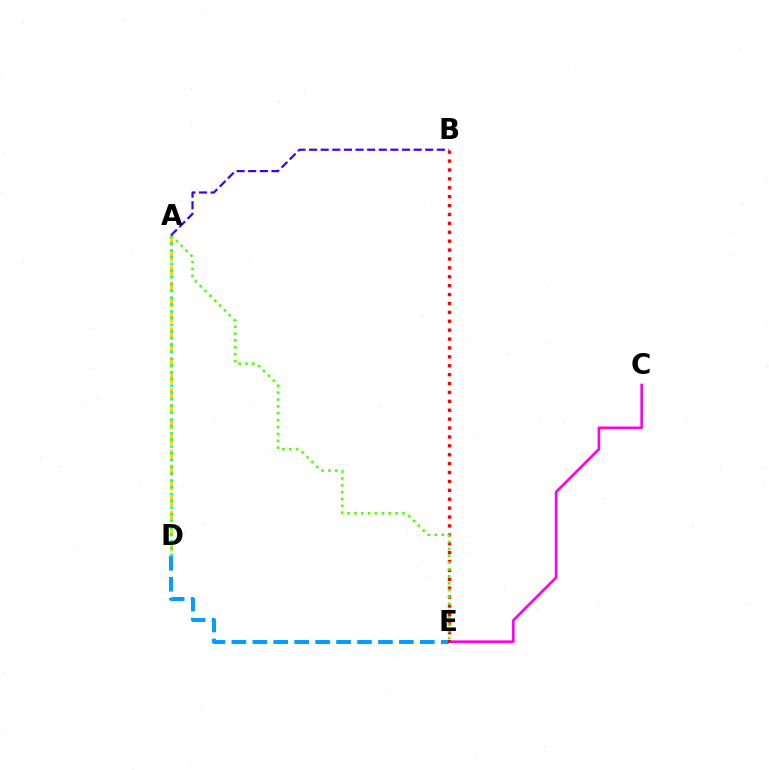{('C', 'E'): [{'color': '#ff00ed', 'line_style': 'solid', 'thickness': 1.87}], ('D', 'E'): [{'color': '#009eff', 'line_style': 'dashed', 'thickness': 2.84}], ('B', 'E'): [{'color': '#ff0000', 'line_style': 'dotted', 'thickness': 2.42}], ('A', 'D'): [{'color': '#ffd500', 'line_style': 'dashed', 'thickness': 2.08}, {'color': '#00ff86', 'line_style': 'dotted', 'thickness': 1.84}], ('A', 'E'): [{'color': '#4fff00', 'line_style': 'dotted', 'thickness': 1.87}], ('A', 'B'): [{'color': '#3700ff', 'line_style': 'dashed', 'thickness': 1.58}]}